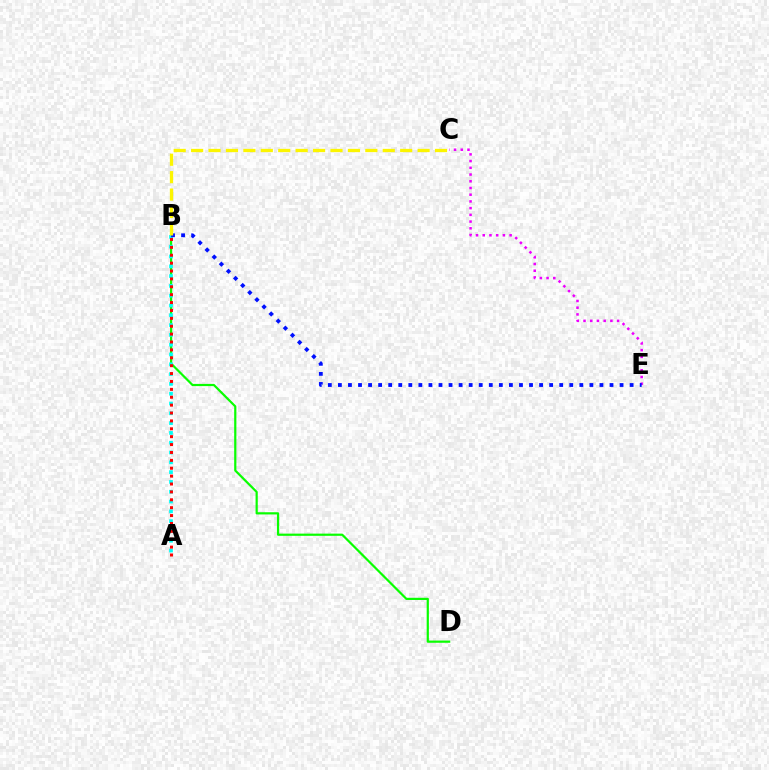{('B', 'D'): [{'color': '#08ff00', 'line_style': 'solid', 'thickness': 1.58}], ('C', 'E'): [{'color': '#ee00ff', 'line_style': 'dotted', 'thickness': 1.83}], ('A', 'B'): [{'color': '#00fff6', 'line_style': 'dotted', 'thickness': 2.66}, {'color': '#ff0000', 'line_style': 'dotted', 'thickness': 2.14}], ('B', 'E'): [{'color': '#0010ff', 'line_style': 'dotted', 'thickness': 2.73}], ('B', 'C'): [{'color': '#fcf500', 'line_style': 'dashed', 'thickness': 2.37}]}